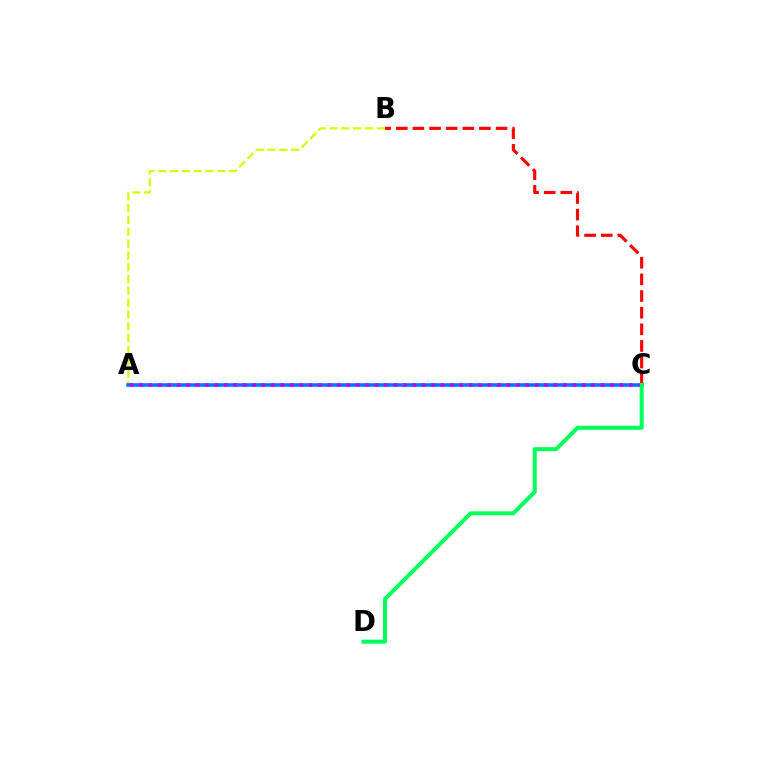{('B', 'C'): [{'color': '#ff0000', 'line_style': 'dashed', 'thickness': 2.26}], ('A', 'B'): [{'color': '#d1ff00', 'line_style': 'dashed', 'thickness': 1.61}], ('A', 'C'): [{'color': '#0074ff', 'line_style': 'solid', 'thickness': 2.57}, {'color': '#b900ff', 'line_style': 'dotted', 'thickness': 2.56}], ('C', 'D'): [{'color': '#00ff5c', 'line_style': 'solid', 'thickness': 2.88}]}